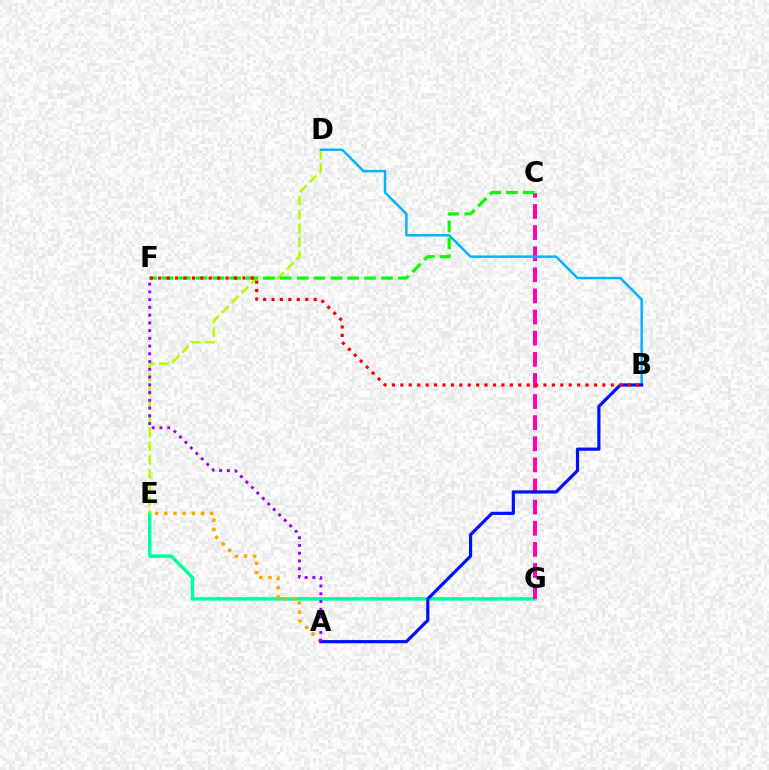{('E', 'G'): [{'color': '#00ff9d', 'line_style': 'solid', 'thickness': 2.52}], ('C', 'G'): [{'color': '#ff00bd', 'line_style': 'dashed', 'thickness': 2.87}], ('D', 'E'): [{'color': '#b3ff00', 'line_style': 'dashed', 'thickness': 1.87}], ('B', 'D'): [{'color': '#00b5ff', 'line_style': 'solid', 'thickness': 1.78}], ('A', 'E'): [{'color': '#ffa500', 'line_style': 'dotted', 'thickness': 2.49}], ('C', 'F'): [{'color': '#08ff00', 'line_style': 'dashed', 'thickness': 2.29}], ('A', 'B'): [{'color': '#0010ff', 'line_style': 'solid', 'thickness': 2.3}], ('B', 'F'): [{'color': '#ff0000', 'line_style': 'dotted', 'thickness': 2.29}], ('A', 'F'): [{'color': '#9b00ff', 'line_style': 'dotted', 'thickness': 2.1}]}